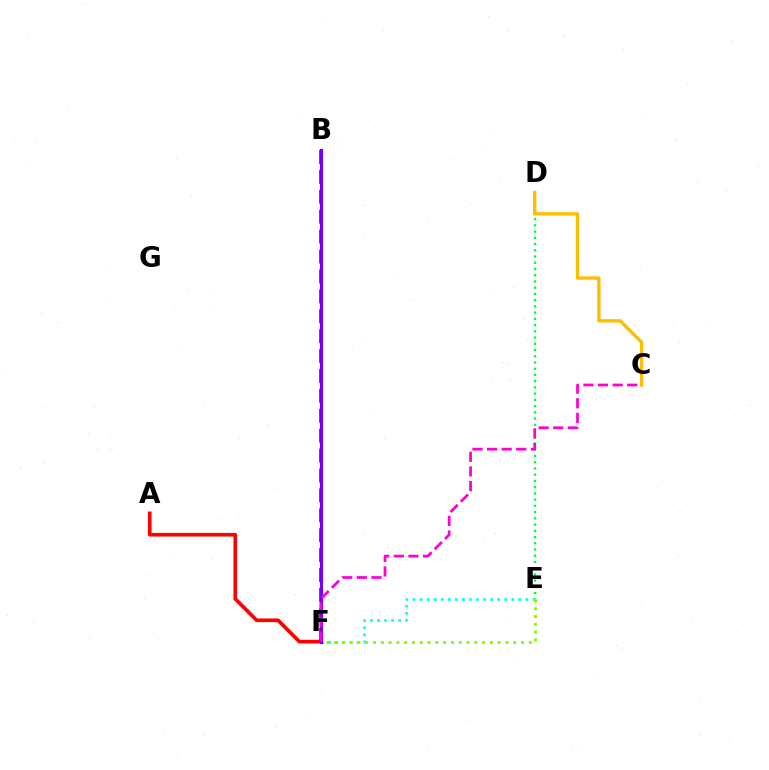{('D', 'E'): [{'color': '#00ff39', 'line_style': 'dotted', 'thickness': 1.69}], ('A', 'F'): [{'color': '#ff0000', 'line_style': 'solid', 'thickness': 2.63}], ('E', 'F'): [{'color': '#00fff6', 'line_style': 'dotted', 'thickness': 1.92}, {'color': '#84ff00', 'line_style': 'dotted', 'thickness': 2.12}], ('C', 'D'): [{'color': '#ffbd00', 'line_style': 'solid', 'thickness': 2.39}], ('B', 'F'): [{'color': '#004bff', 'line_style': 'dashed', 'thickness': 2.7}, {'color': '#7200ff', 'line_style': 'solid', 'thickness': 2.22}], ('C', 'F'): [{'color': '#ff00cf', 'line_style': 'dashed', 'thickness': 1.98}]}